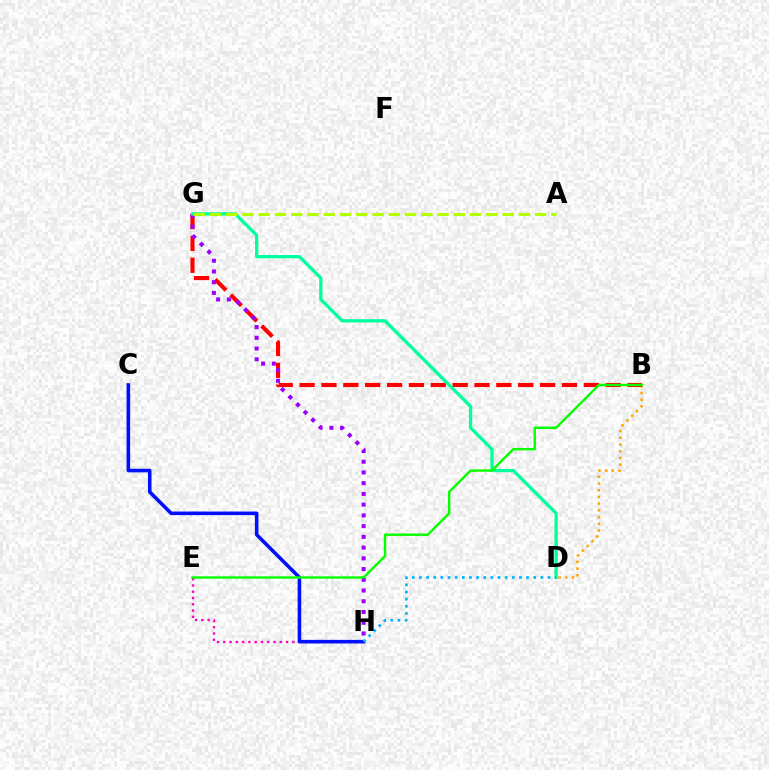{('B', 'D'): [{'color': '#ffa500', 'line_style': 'dotted', 'thickness': 1.82}], ('B', 'G'): [{'color': '#ff0000', 'line_style': 'dashed', 'thickness': 2.97}], ('E', 'H'): [{'color': '#ff00bd', 'line_style': 'dotted', 'thickness': 1.7}], ('G', 'H'): [{'color': '#9b00ff', 'line_style': 'dotted', 'thickness': 2.92}], ('C', 'H'): [{'color': '#0010ff', 'line_style': 'solid', 'thickness': 2.58}], ('D', 'G'): [{'color': '#00ff9d', 'line_style': 'solid', 'thickness': 2.35}], ('B', 'E'): [{'color': '#08ff00', 'line_style': 'solid', 'thickness': 1.75}], ('D', 'H'): [{'color': '#00b5ff', 'line_style': 'dotted', 'thickness': 1.94}], ('A', 'G'): [{'color': '#b3ff00', 'line_style': 'dashed', 'thickness': 2.21}]}